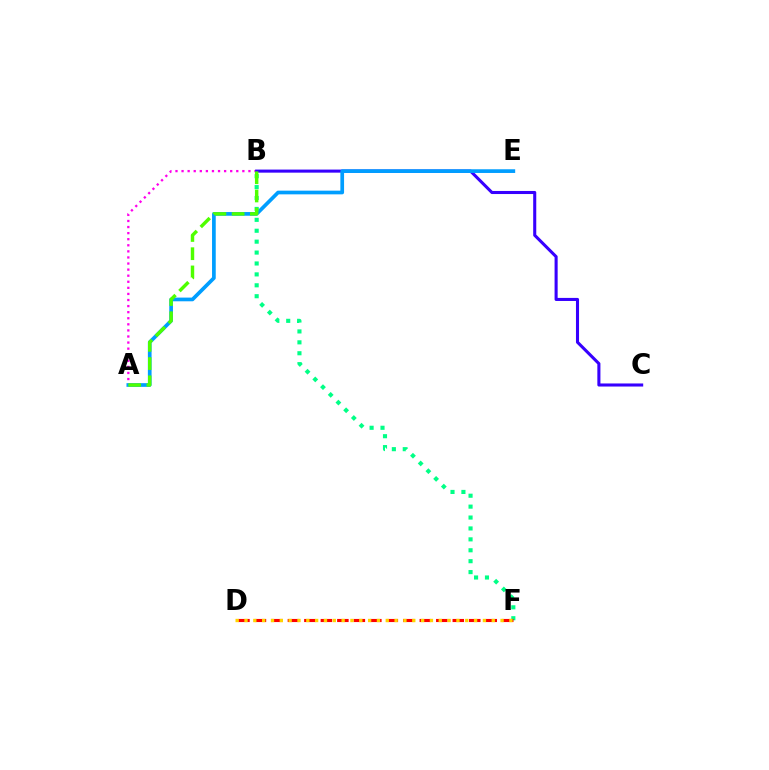{('A', 'B'): [{'color': '#ff00ed', 'line_style': 'dotted', 'thickness': 1.65}, {'color': '#4fff00', 'line_style': 'dashed', 'thickness': 2.48}], ('B', 'C'): [{'color': '#3700ff', 'line_style': 'solid', 'thickness': 2.21}], ('A', 'E'): [{'color': '#009eff', 'line_style': 'solid', 'thickness': 2.66}], ('B', 'F'): [{'color': '#00ff86', 'line_style': 'dotted', 'thickness': 2.96}], ('D', 'F'): [{'color': '#ff0000', 'line_style': 'dashed', 'thickness': 2.24}, {'color': '#ffd500', 'line_style': 'dotted', 'thickness': 2.4}]}